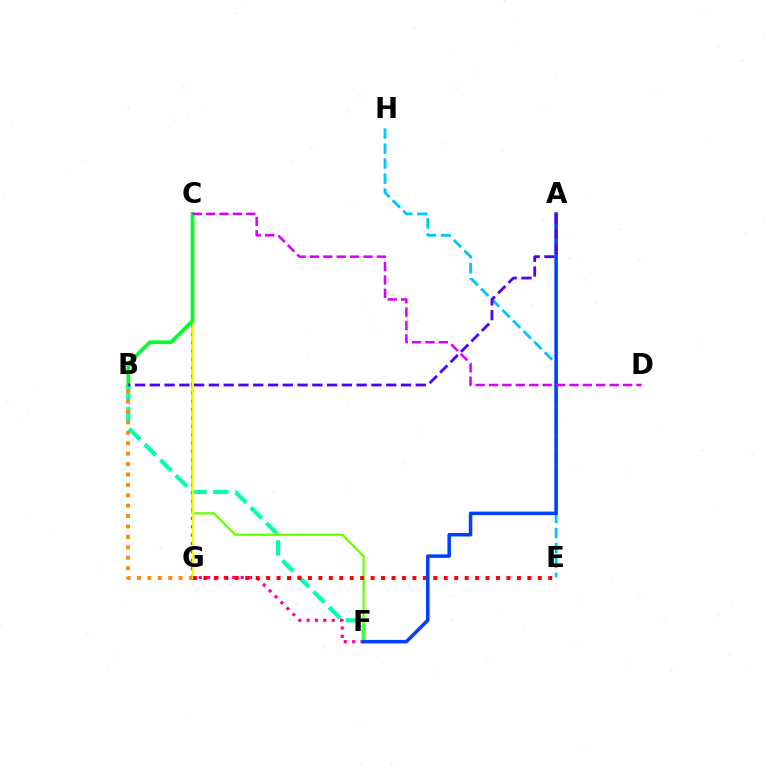{('B', 'F'): [{'color': '#00ffaf', 'line_style': 'dashed', 'thickness': 2.99}], ('C', 'F'): [{'color': '#ff00a0', 'line_style': 'dotted', 'thickness': 2.27}, {'color': '#66ff00', 'line_style': 'solid', 'thickness': 1.6}], ('B', 'G'): [{'color': '#ff8800', 'line_style': 'dotted', 'thickness': 2.83}], ('C', 'G'): [{'color': '#eeff00', 'line_style': 'solid', 'thickness': 1.71}], ('B', 'C'): [{'color': '#00ff27', 'line_style': 'solid', 'thickness': 2.63}], ('E', 'H'): [{'color': '#00c7ff', 'line_style': 'dashed', 'thickness': 2.04}], ('E', 'G'): [{'color': '#ff0000', 'line_style': 'dotted', 'thickness': 2.84}], ('A', 'F'): [{'color': '#003fff', 'line_style': 'solid', 'thickness': 2.52}], ('C', 'D'): [{'color': '#d600ff', 'line_style': 'dashed', 'thickness': 1.82}], ('A', 'B'): [{'color': '#4f00ff', 'line_style': 'dashed', 'thickness': 2.01}]}